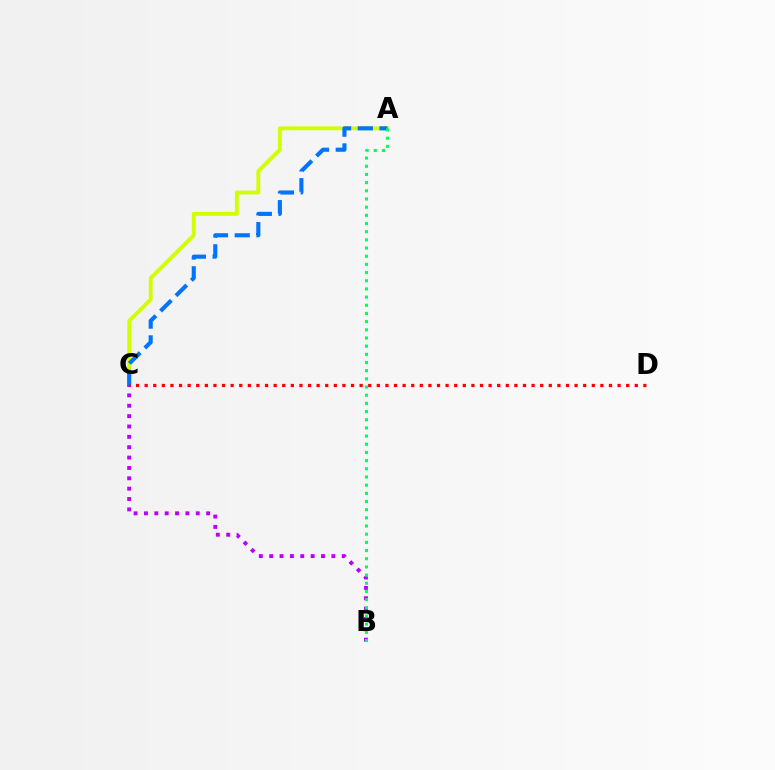{('A', 'C'): [{'color': '#d1ff00', 'line_style': 'solid', 'thickness': 2.79}, {'color': '#0074ff', 'line_style': 'dashed', 'thickness': 2.95}], ('B', 'C'): [{'color': '#b900ff', 'line_style': 'dotted', 'thickness': 2.82}], ('A', 'B'): [{'color': '#00ff5c', 'line_style': 'dotted', 'thickness': 2.22}], ('C', 'D'): [{'color': '#ff0000', 'line_style': 'dotted', 'thickness': 2.34}]}